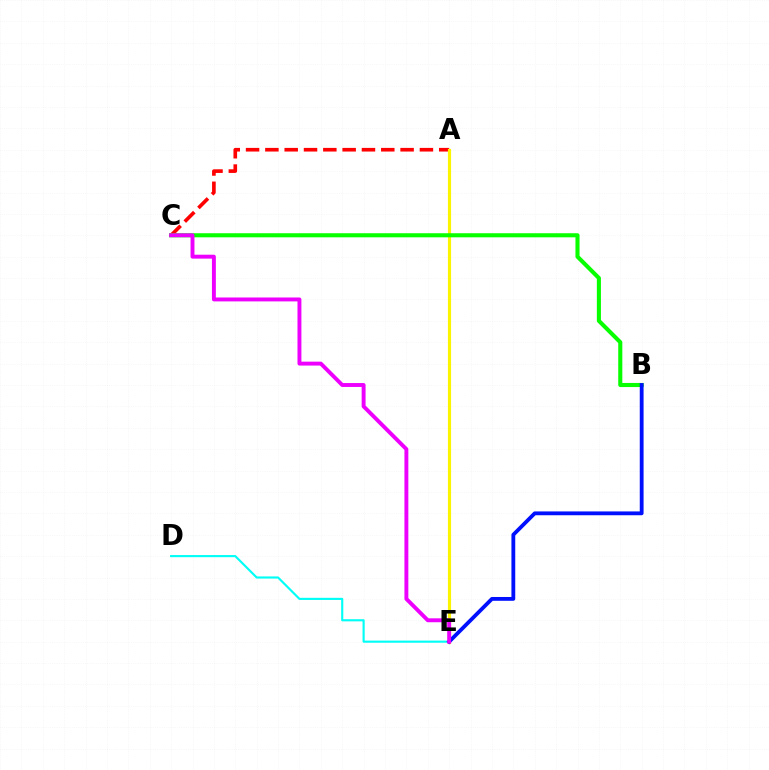{('D', 'E'): [{'color': '#00fff6', 'line_style': 'solid', 'thickness': 1.53}], ('A', 'C'): [{'color': '#ff0000', 'line_style': 'dashed', 'thickness': 2.62}], ('A', 'E'): [{'color': '#fcf500', 'line_style': 'solid', 'thickness': 2.28}], ('B', 'C'): [{'color': '#08ff00', 'line_style': 'solid', 'thickness': 2.94}], ('B', 'E'): [{'color': '#0010ff', 'line_style': 'solid', 'thickness': 2.75}], ('C', 'E'): [{'color': '#ee00ff', 'line_style': 'solid', 'thickness': 2.82}]}